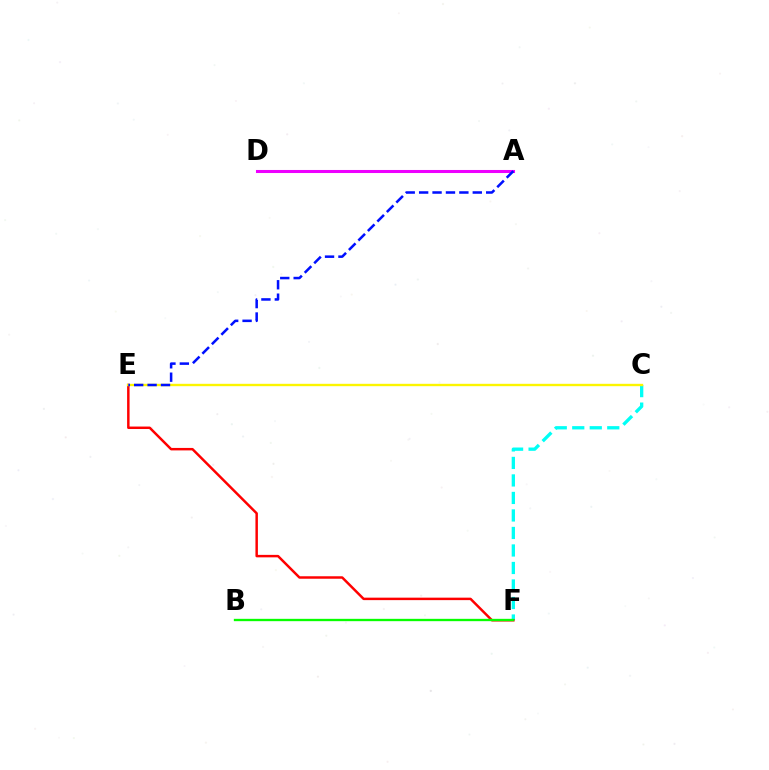{('C', 'F'): [{'color': '#00fff6', 'line_style': 'dashed', 'thickness': 2.38}], ('E', 'F'): [{'color': '#ff0000', 'line_style': 'solid', 'thickness': 1.78}], ('B', 'F'): [{'color': '#08ff00', 'line_style': 'solid', 'thickness': 1.68}], ('A', 'D'): [{'color': '#ee00ff', 'line_style': 'solid', 'thickness': 2.2}], ('C', 'E'): [{'color': '#fcf500', 'line_style': 'solid', 'thickness': 1.71}], ('A', 'E'): [{'color': '#0010ff', 'line_style': 'dashed', 'thickness': 1.82}]}